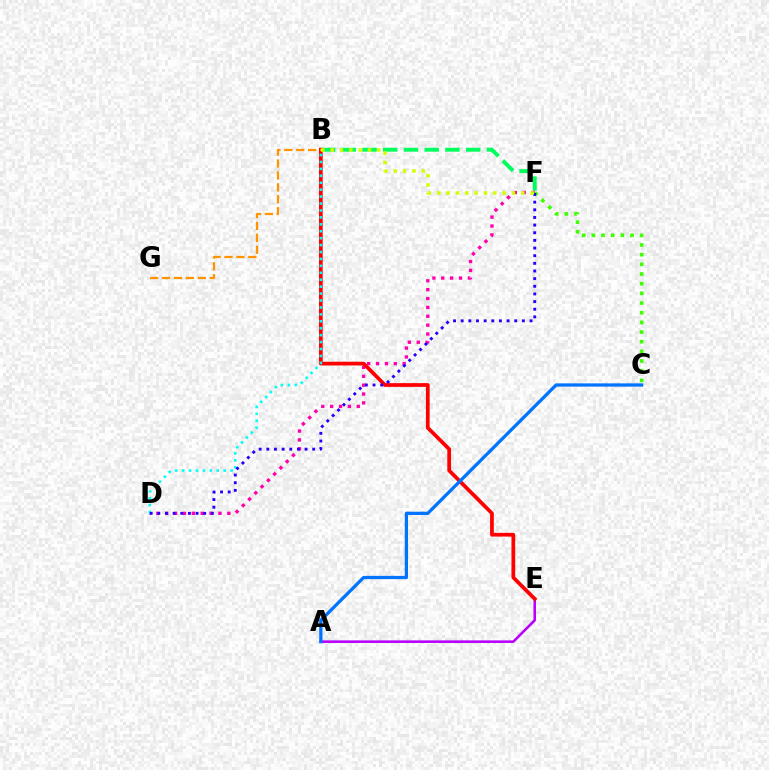{('B', 'F'): [{'color': '#00ff5c', 'line_style': 'dashed', 'thickness': 2.82}, {'color': '#d1ff00', 'line_style': 'dotted', 'thickness': 2.54}], ('D', 'F'): [{'color': '#ff00ac', 'line_style': 'dotted', 'thickness': 2.41}, {'color': '#2500ff', 'line_style': 'dotted', 'thickness': 2.08}], ('A', 'E'): [{'color': '#b900ff', 'line_style': 'solid', 'thickness': 1.85}], ('B', 'E'): [{'color': '#ff0000', 'line_style': 'solid', 'thickness': 2.68}], ('B', 'D'): [{'color': '#00fff6', 'line_style': 'dotted', 'thickness': 1.88}], ('C', 'F'): [{'color': '#3dff00', 'line_style': 'dotted', 'thickness': 2.63}], ('A', 'C'): [{'color': '#0074ff', 'line_style': 'solid', 'thickness': 2.34}], ('B', 'G'): [{'color': '#ff9400', 'line_style': 'dashed', 'thickness': 1.62}]}